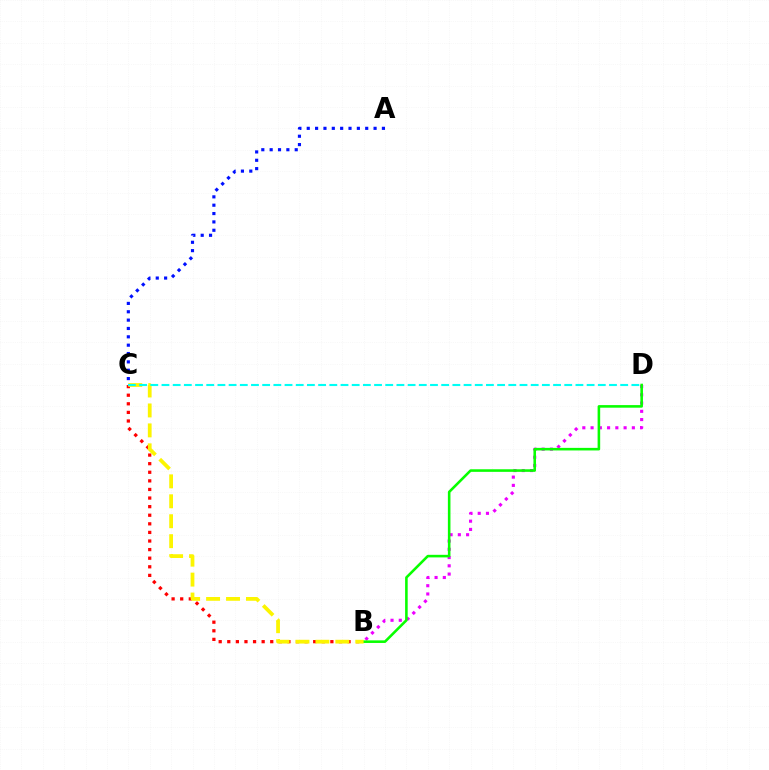{('B', 'D'): [{'color': '#ee00ff', 'line_style': 'dotted', 'thickness': 2.24}, {'color': '#08ff00', 'line_style': 'solid', 'thickness': 1.86}], ('B', 'C'): [{'color': '#ff0000', 'line_style': 'dotted', 'thickness': 2.33}, {'color': '#fcf500', 'line_style': 'dashed', 'thickness': 2.71}], ('C', 'D'): [{'color': '#00fff6', 'line_style': 'dashed', 'thickness': 1.52}], ('A', 'C'): [{'color': '#0010ff', 'line_style': 'dotted', 'thickness': 2.27}]}